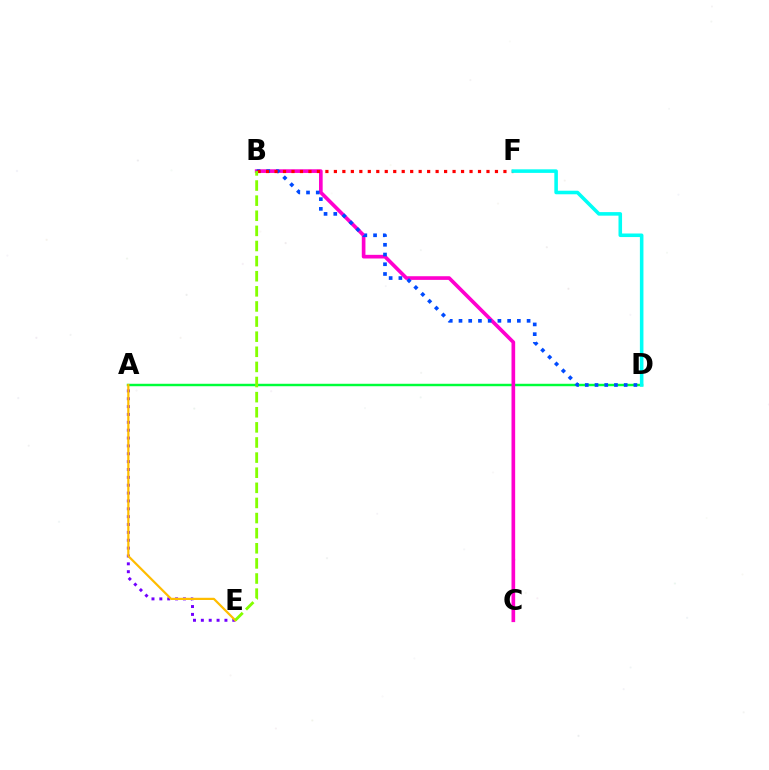{('A', 'D'): [{'color': '#00ff39', 'line_style': 'solid', 'thickness': 1.76}], ('B', 'C'): [{'color': '#ff00cf', 'line_style': 'solid', 'thickness': 2.64}], ('B', 'D'): [{'color': '#004bff', 'line_style': 'dotted', 'thickness': 2.64}], ('A', 'E'): [{'color': '#7200ff', 'line_style': 'dotted', 'thickness': 2.14}, {'color': '#ffbd00', 'line_style': 'solid', 'thickness': 1.59}], ('B', 'F'): [{'color': '#ff0000', 'line_style': 'dotted', 'thickness': 2.3}], ('D', 'F'): [{'color': '#00fff6', 'line_style': 'solid', 'thickness': 2.56}], ('B', 'E'): [{'color': '#84ff00', 'line_style': 'dashed', 'thickness': 2.05}]}